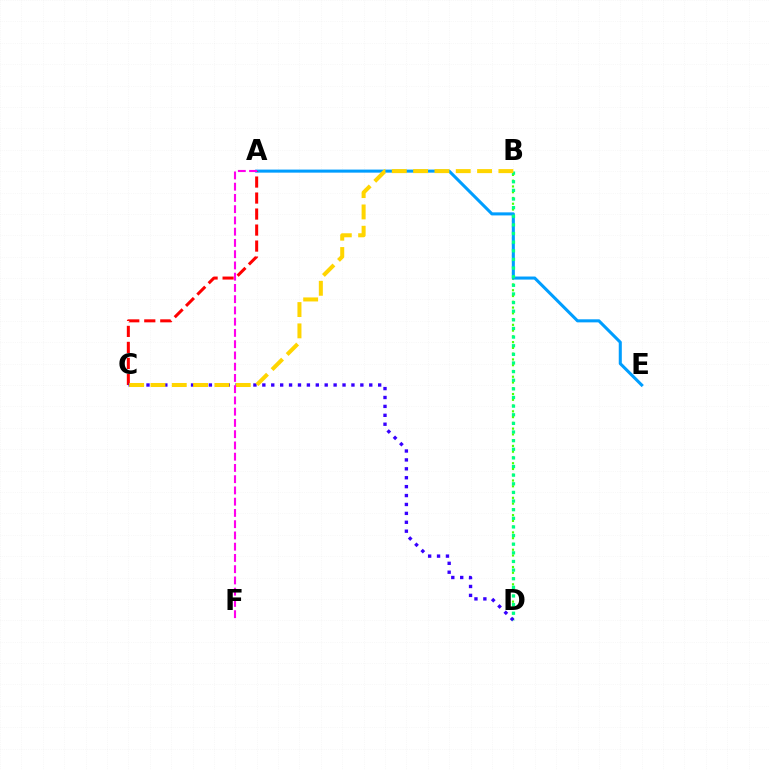{('B', 'D'): [{'color': '#4fff00', 'line_style': 'dotted', 'thickness': 1.57}, {'color': '#00ff86', 'line_style': 'dotted', 'thickness': 2.34}], ('A', 'E'): [{'color': '#009eff', 'line_style': 'solid', 'thickness': 2.2}], ('A', 'C'): [{'color': '#ff0000', 'line_style': 'dashed', 'thickness': 2.17}], ('C', 'D'): [{'color': '#3700ff', 'line_style': 'dotted', 'thickness': 2.42}], ('B', 'C'): [{'color': '#ffd500', 'line_style': 'dashed', 'thickness': 2.9}], ('A', 'F'): [{'color': '#ff00ed', 'line_style': 'dashed', 'thickness': 1.53}]}